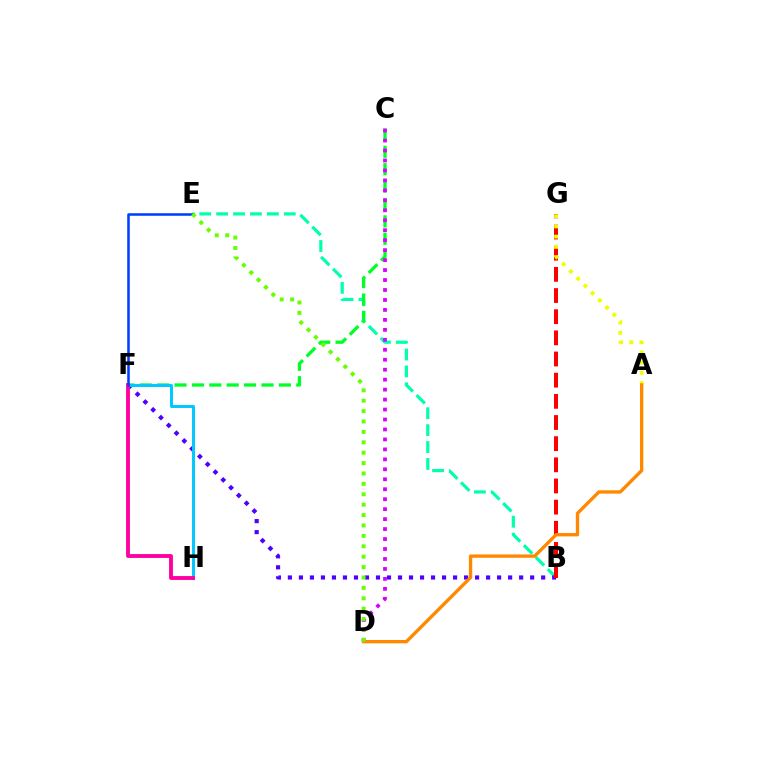{('B', 'E'): [{'color': '#00ffaf', 'line_style': 'dashed', 'thickness': 2.3}], ('B', 'F'): [{'color': '#4f00ff', 'line_style': 'dotted', 'thickness': 2.99}], ('B', 'G'): [{'color': '#ff0000', 'line_style': 'dashed', 'thickness': 2.87}], ('C', 'F'): [{'color': '#00ff27', 'line_style': 'dashed', 'thickness': 2.36}], ('A', 'G'): [{'color': '#eeff00', 'line_style': 'dotted', 'thickness': 2.78}], ('C', 'D'): [{'color': '#d600ff', 'line_style': 'dotted', 'thickness': 2.71}], ('F', 'H'): [{'color': '#00c7ff', 'line_style': 'solid', 'thickness': 2.13}, {'color': '#ff00a0', 'line_style': 'solid', 'thickness': 2.78}], ('E', 'F'): [{'color': '#003fff', 'line_style': 'solid', 'thickness': 1.84}], ('A', 'D'): [{'color': '#ff8800', 'line_style': 'solid', 'thickness': 2.4}], ('D', 'E'): [{'color': '#66ff00', 'line_style': 'dotted', 'thickness': 2.83}]}